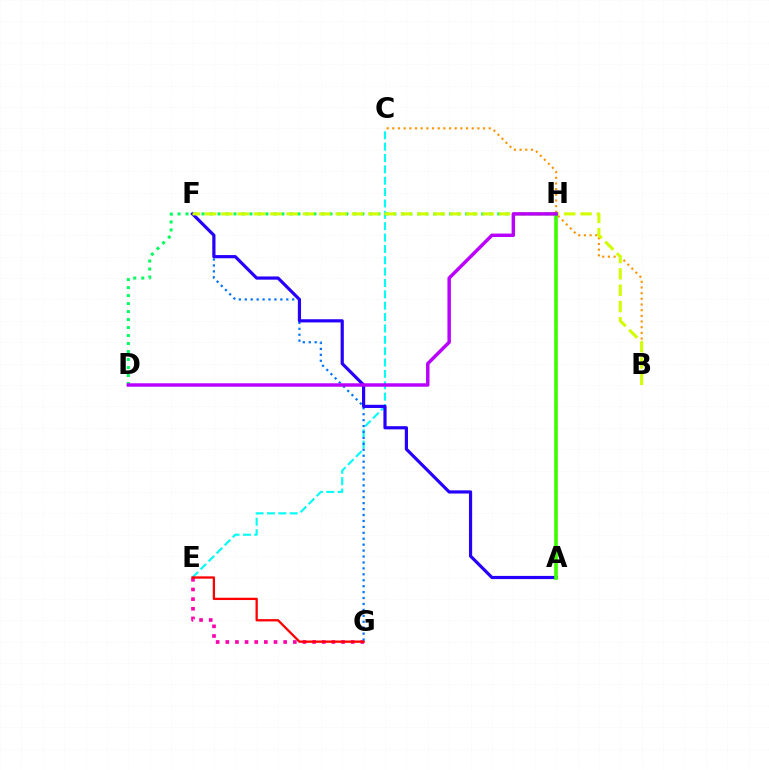{('C', 'E'): [{'color': '#00fff6', 'line_style': 'dashed', 'thickness': 1.54}], ('E', 'G'): [{'color': '#ff00ac', 'line_style': 'dotted', 'thickness': 2.62}, {'color': '#ff0000', 'line_style': 'solid', 'thickness': 1.65}], ('F', 'G'): [{'color': '#0074ff', 'line_style': 'dotted', 'thickness': 1.61}], ('B', 'C'): [{'color': '#ff9400', 'line_style': 'dotted', 'thickness': 1.54}], ('D', 'H'): [{'color': '#00ff5c', 'line_style': 'dotted', 'thickness': 2.17}, {'color': '#b900ff', 'line_style': 'solid', 'thickness': 2.49}], ('A', 'F'): [{'color': '#2500ff', 'line_style': 'solid', 'thickness': 2.29}], ('B', 'F'): [{'color': '#d1ff00', 'line_style': 'dashed', 'thickness': 2.22}], ('A', 'H'): [{'color': '#3dff00', 'line_style': 'solid', 'thickness': 2.61}]}